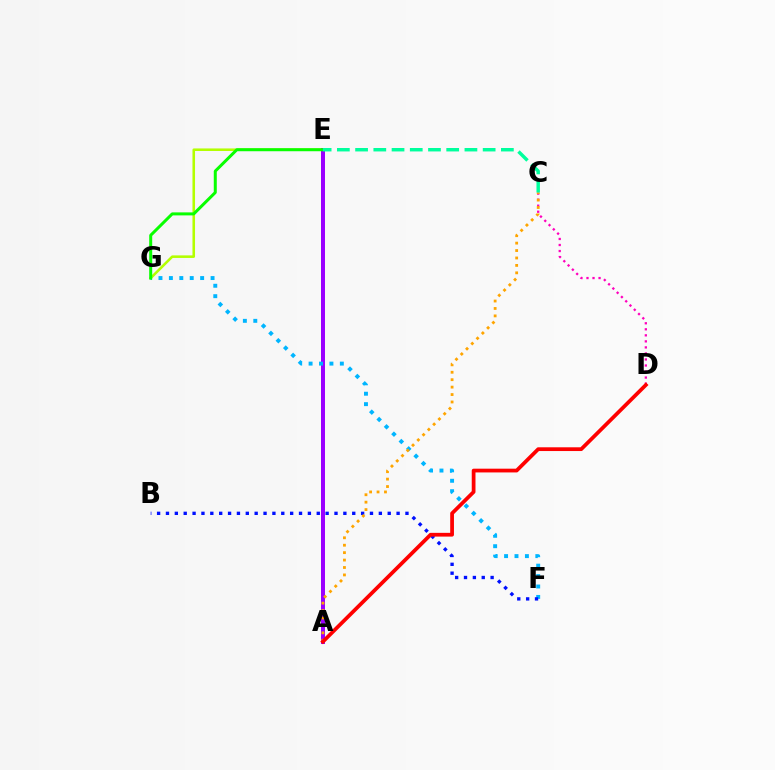{('E', 'G'): [{'color': '#b3ff00', 'line_style': 'solid', 'thickness': 1.85}, {'color': '#08ff00', 'line_style': 'solid', 'thickness': 2.16}], ('A', 'E'): [{'color': '#9b00ff', 'line_style': 'solid', 'thickness': 2.87}], ('F', 'G'): [{'color': '#00b5ff', 'line_style': 'dotted', 'thickness': 2.83}], ('C', 'D'): [{'color': '#ff00bd', 'line_style': 'dotted', 'thickness': 1.64}], ('B', 'F'): [{'color': '#0010ff', 'line_style': 'dotted', 'thickness': 2.41}], ('A', 'C'): [{'color': '#ffa500', 'line_style': 'dotted', 'thickness': 2.02}], ('A', 'D'): [{'color': '#ff0000', 'line_style': 'solid', 'thickness': 2.7}], ('C', 'E'): [{'color': '#00ff9d', 'line_style': 'dashed', 'thickness': 2.48}]}